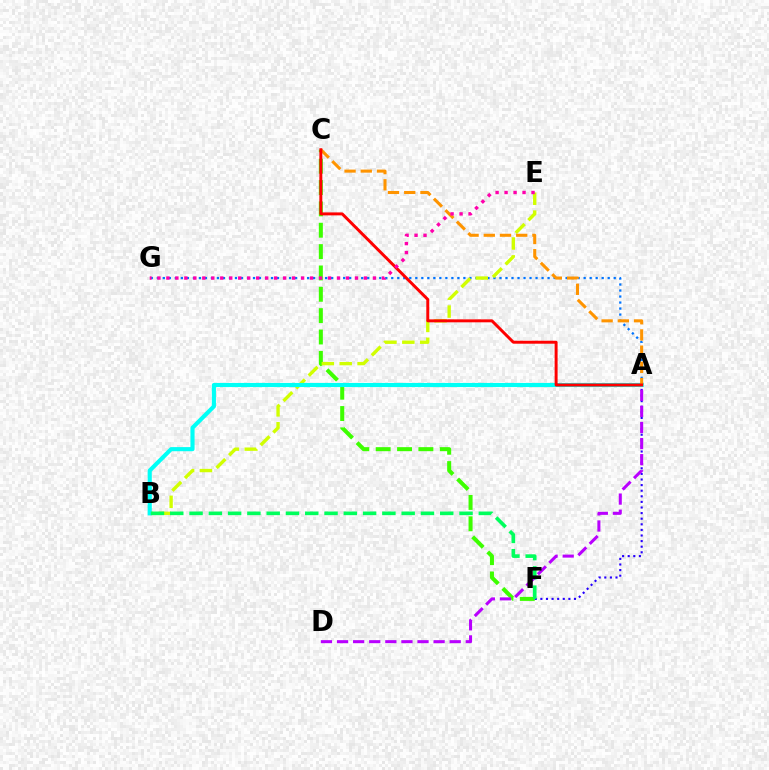{('A', 'G'): [{'color': '#0074ff', 'line_style': 'dotted', 'thickness': 1.63}], ('C', 'F'): [{'color': '#3dff00', 'line_style': 'dashed', 'thickness': 2.9}], ('B', 'E'): [{'color': '#d1ff00', 'line_style': 'dashed', 'thickness': 2.43}], ('A', 'B'): [{'color': '#00fff6', 'line_style': 'solid', 'thickness': 2.97}], ('A', 'F'): [{'color': '#2500ff', 'line_style': 'dotted', 'thickness': 1.52}], ('B', 'F'): [{'color': '#00ff5c', 'line_style': 'dashed', 'thickness': 2.62}], ('A', 'C'): [{'color': '#ff9400', 'line_style': 'dashed', 'thickness': 2.2}, {'color': '#ff0000', 'line_style': 'solid', 'thickness': 2.13}], ('A', 'D'): [{'color': '#b900ff', 'line_style': 'dashed', 'thickness': 2.19}], ('E', 'G'): [{'color': '#ff00ac', 'line_style': 'dotted', 'thickness': 2.44}]}